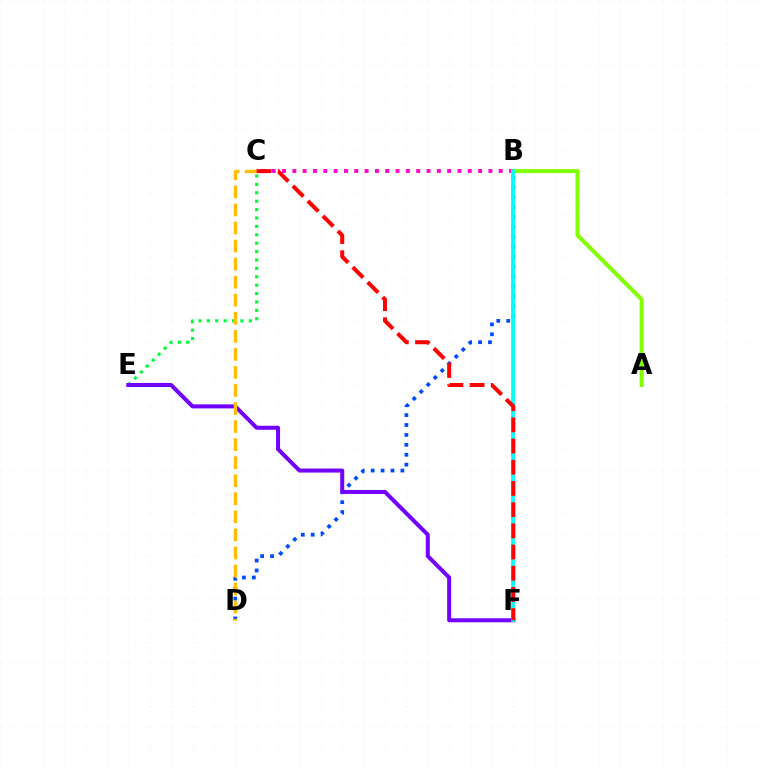{('B', 'C'): [{'color': '#ff00cf', 'line_style': 'dotted', 'thickness': 2.8}], ('C', 'E'): [{'color': '#00ff39', 'line_style': 'dotted', 'thickness': 2.28}], ('B', 'D'): [{'color': '#004bff', 'line_style': 'dotted', 'thickness': 2.69}], ('E', 'F'): [{'color': '#7200ff', 'line_style': 'solid', 'thickness': 2.89}], ('C', 'D'): [{'color': '#ffbd00', 'line_style': 'dashed', 'thickness': 2.45}], ('A', 'B'): [{'color': '#84ff00', 'line_style': 'solid', 'thickness': 2.9}], ('B', 'F'): [{'color': '#00fff6', 'line_style': 'solid', 'thickness': 2.7}], ('C', 'F'): [{'color': '#ff0000', 'line_style': 'dashed', 'thickness': 2.88}]}